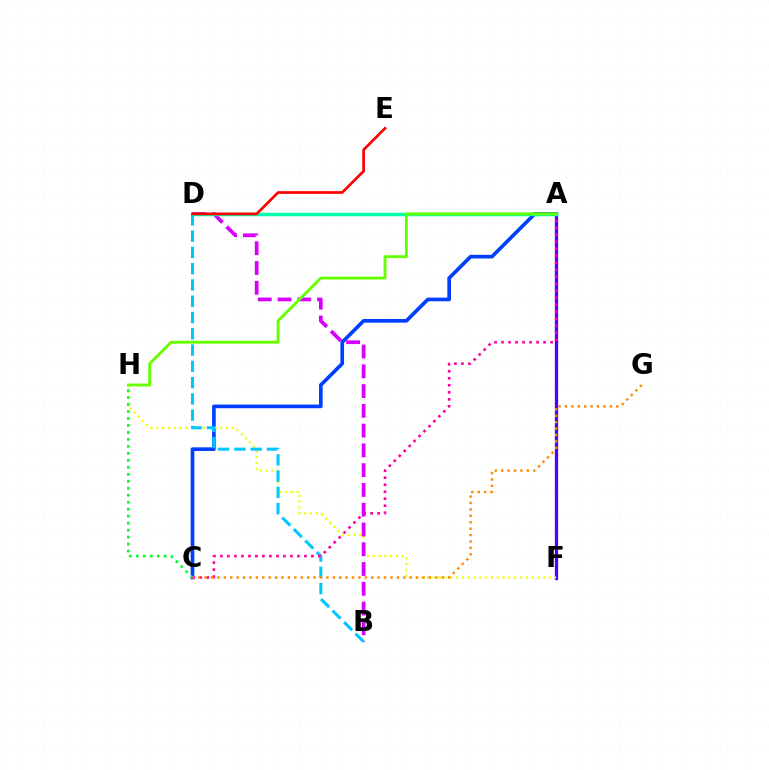{('A', 'F'): [{'color': '#4f00ff', 'line_style': 'solid', 'thickness': 2.34}], ('A', 'C'): [{'color': '#003fff', 'line_style': 'solid', 'thickness': 2.64}, {'color': '#ff00a0', 'line_style': 'dotted', 'thickness': 1.9}], ('F', 'H'): [{'color': '#eeff00', 'line_style': 'dotted', 'thickness': 1.58}], ('B', 'D'): [{'color': '#d600ff', 'line_style': 'dashed', 'thickness': 2.69}, {'color': '#00c7ff', 'line_style': 'dashed', 'thickness': 2.21}], ('C', 'H'): [{'color': '#00ff27', 'line_style': 'dotted', 'thickness': 1.9}], ('A', 'D'): [{'color': '#00ffaf', 'line_style': 'solid', 'thickness': 2.52}], ('A', 'H'): [{'color': '#66ff00', 'line_style': 'solid', 'thickness': 2.07}], ('D', 'E'): [{'color': '#ff0000', 'line_style': 'solid', 'thickness': 1.94}], ('C', 'G'): [{'color': '#ff8800', 'line_style': 'dotted', 'thickness': 1.74}]}